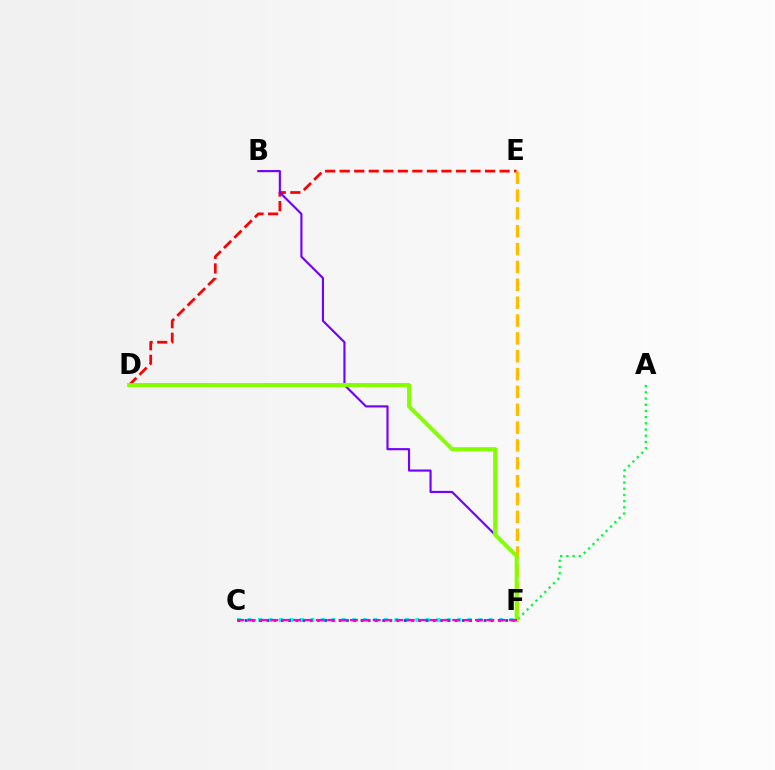{('D', 'E'): [{'color': '#ff0000', 'line_style': 'dashed', 'thickness': 1.97}], ('C', 'F'): [{'color': '#00fff6', 'line_style': 'dotted', 'thickness': 2.85}, {'color': '#004bff', 'line_style': 'dotted', 'thickness': 1.97}, {'color': '#ff00cf', 'line_style': 'dashed', 'thickness': 1.54}], ('E', 'F'): [{'color': '#ffbd00', 'line_style': 'dashed', 'thickness': 2.42}], ('B', 'F'): [{'color': '#7200ff', 'line_style': 'solid', 'thickness': 1.54}], ('A', 'F'): [{'color': '#00ff39', 'line_style': 'dotted', 'thickness': 1.68}], ('D', 'F'): [{'color': '#84ff00', 'line_style': 'solid', 'thickness': 2.87}]}